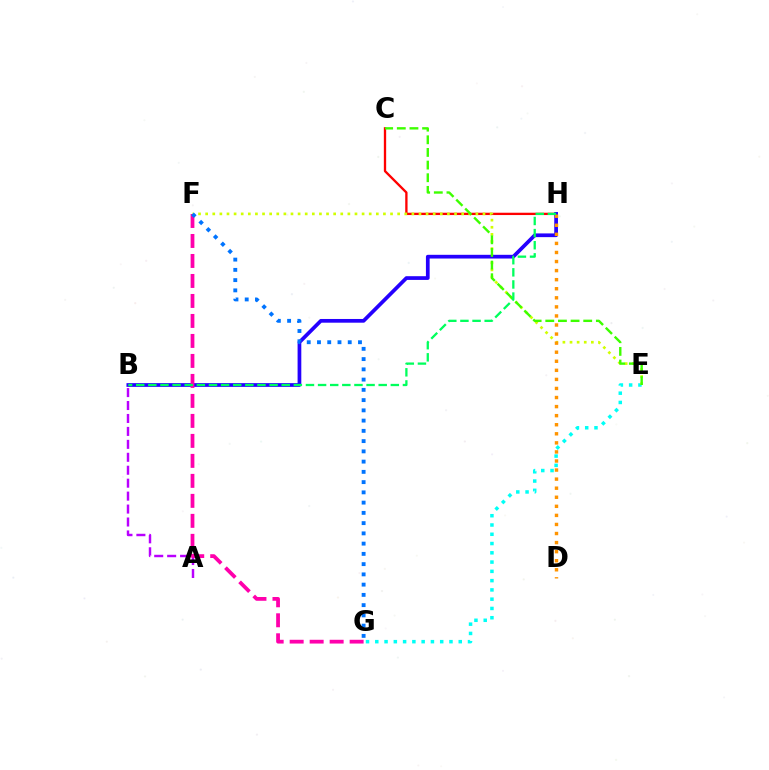{('C', 'H'): [{'color': '#ff0000', 'line_style': 'solid', 'thickness': 1.67}], ('E', 'G'): [{'color': '#00fff6', 'line_style': 'dotted', 'thickness': 2.52}], ('E', 'F'): [{'color': '#d1ff00', 'line_style': 'dotted', 'thickness': 1.93}], ('B', 'H'): [{'color': '#2500ff', 'line_style': 'solid', 'thickness': 2.68}, {'color': '#00ff5c', 'line_style': 'dashed', 'thickness': 1.65}], ('A', 'B'): [{'color': '#b900ff', 'line_style': 'dashed', 'thickness': 1.76}], ('F', 'G'): [{'color': '#ff00ac', 'line_style': 'dashed', 'thickness': 2.72}, {'color': '#0074ff', 'line_style': 'dotted', 'thickness': 2.79}], ('D', 'H'): [{'color': '#ff9400', 'line_style': 'dotted', 'thickness': 2.46}], ('C', 'E'): [{'color': '#3dff00', 'line_style': 'dashed', 'thickness': 1.72}]}